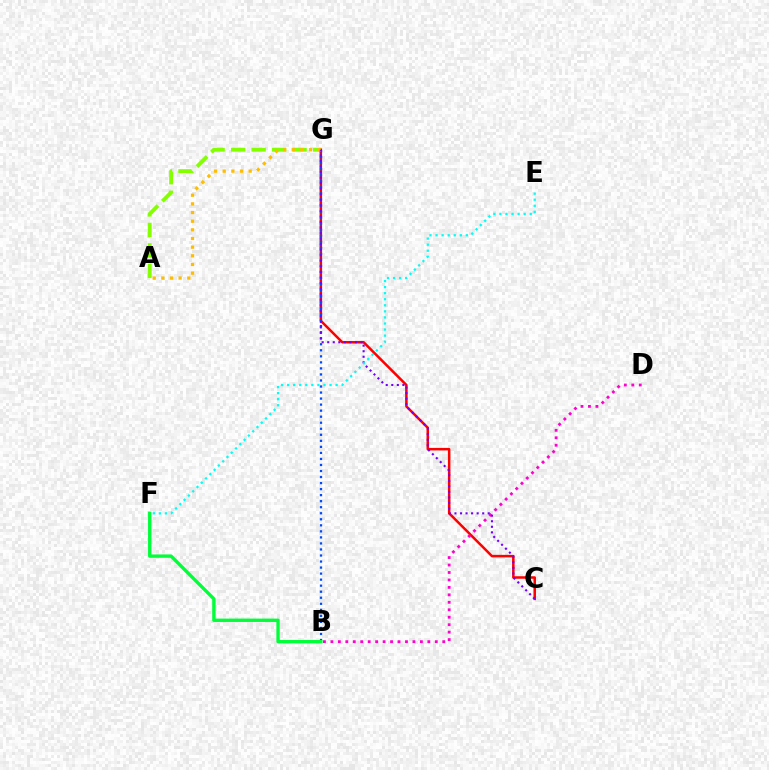{('A', 'G'): [{'color': '#84ff00', 'line_style': 'dashed', 'thickness': 2.79}, {'color': '#ffbd00', 'line_style': 'dotted', 'thickness': 2.35}], ('C', 'G'): [{'color': '#ff0000', 'line_style': 'solid', 'thickness': 1.82}, {'color': '#7200ff', 'line_style': 'dotted', 'thickness': 1.51}], ('B', 'G'): [{'color': '#004bff', 'line_style': 'dotted', 'thickness': 1.64}], ('B', 'D'): [{'color': '#ff00cf', 'line_style': 'dotted', 'thickness': 2.03}], ('B', 'F'): [{'color': '#00ff39', 'line_style': 'solid', 'thickness': 2.42}], ('E', 'F'): [{'color': '#00fff6', 'line_style': 'dotted', 'thickness': 1.65}]}